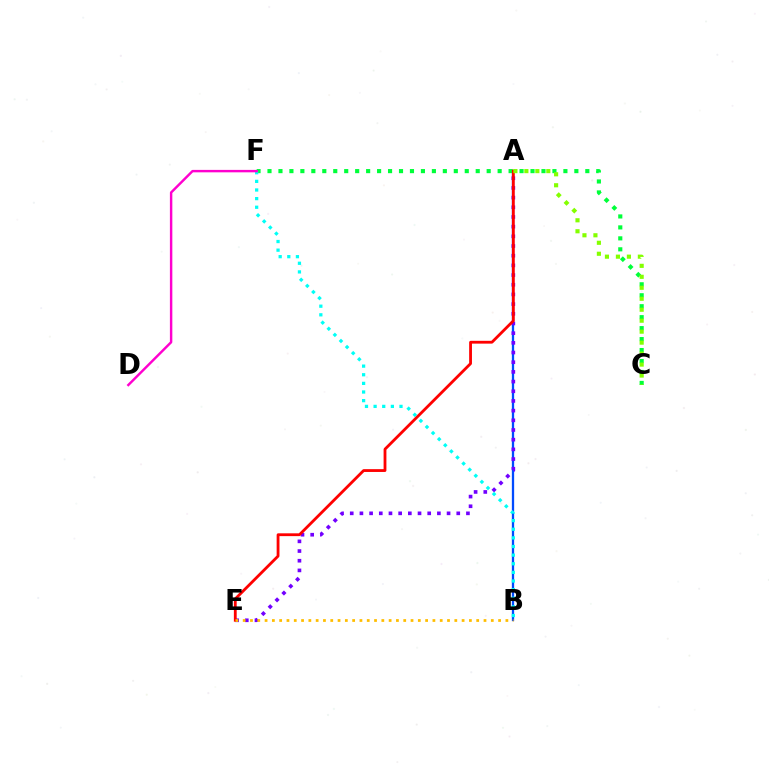{('A', 'B'): [{'color': '#004bff', 'line_style': 'solid', 'thickness': 1.65}], ('C', 'F'): [{'color': '#00ff39', 'line_style': 'dotted', 'thickness': 2.98}], ('A', 'E'): [{'color': '#7200ff', 'line_style': 'dotted', 'thickness': 2.63}, {'color': '#ff0000', 'line_style': 'solid', 'thickness': 2.02}], ('B', 'F'): [{'color': '#00fff6', 'line_style': 'dotted', 'thickness': 2.34}], ('A', 'C'): [{'color': '#84ff00', 'line_style': 'dotted', 'thickness': 2.98}], ('B', 'E'): [{'color': '#ffbd00', 'line_style': 'dotted', 'thickness': 1.98}], ('D', 'F'): [{'color': '#ff00cf', 'line_style': 'solid', 'thickness': 1.75}]}